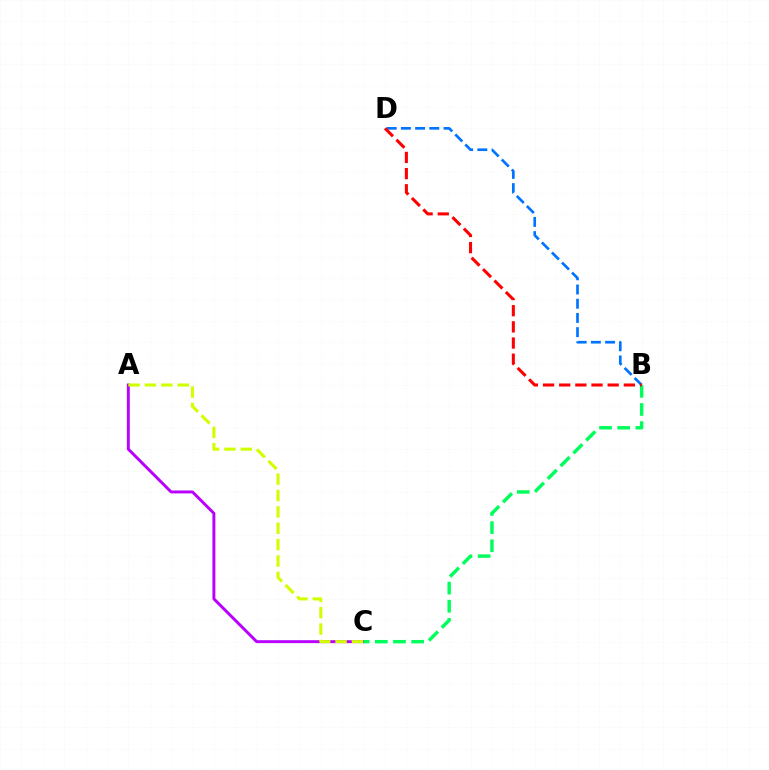{('A', 'C'): [{'color': '#b900ff', 'line_style': 'solid', 'thickness': 2.11}, {'color': '#d1ff00', 'line_style': 'dashed', 'thickness': 2.23}], ('B', 'D'): [{'color': '#0074ff', 'line_style': 'dashed', 'thickness': 1.93}, {'color': '#ff0000', 'line_style': 'dashed', 'thickness': 2.2}], ('B', 'C'): [{'color': '#00ff5c', 'line_style': 'dashed', 'thickness': 2.47}]}